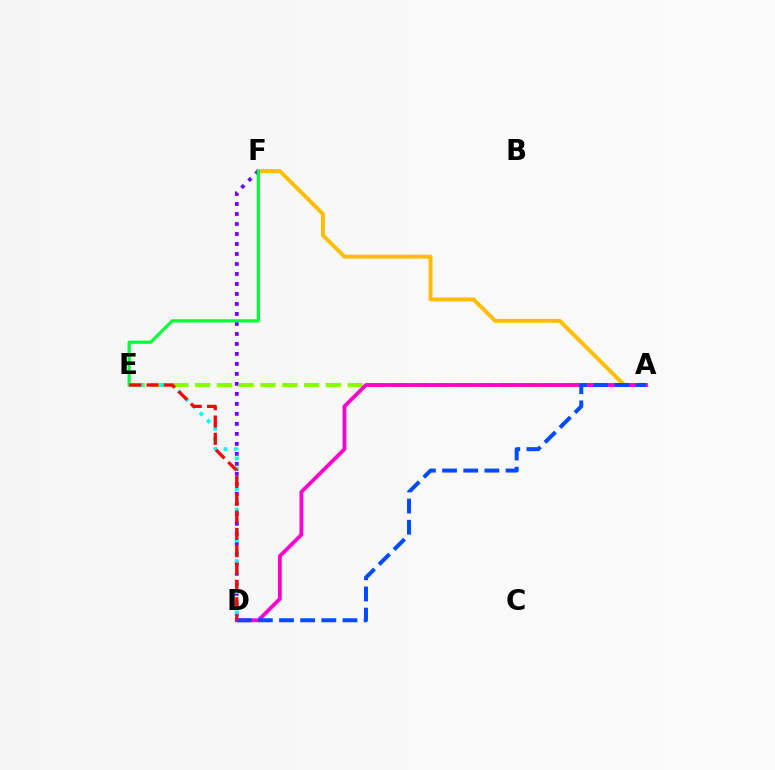{('A', 'F'): [{'color': '#ffbd00', 'line_style': 'solid', 'thickness': 2.83}], ('D', 'F'): [{'color': '#7200ff', 'line_style': 'dotted', 'thickness': 2.72}], ('A', 'E'): [{'color': '#84ff00', 'line_style': 'dashed', 'thickness': 2.96}], ('A', 'D'): [{'color': '#ff00cf', 'line_style': 'solid', 'thickness': 2.75}, {'color': '#004bff', 'line_style': 'dashed', 'thickness': 2.87}], ('E', 'F'): [{'color': '#00ff39', 'line_style': 'solid', 'thickness': 2.31}], ('D', 'E'): [{'color': '#00fff6', 'line_style': 'dotted', 'thickness': 2.79}, {'color': '#ff0000', 'line_style': 'dashed', 'thickness': 2.36}]}